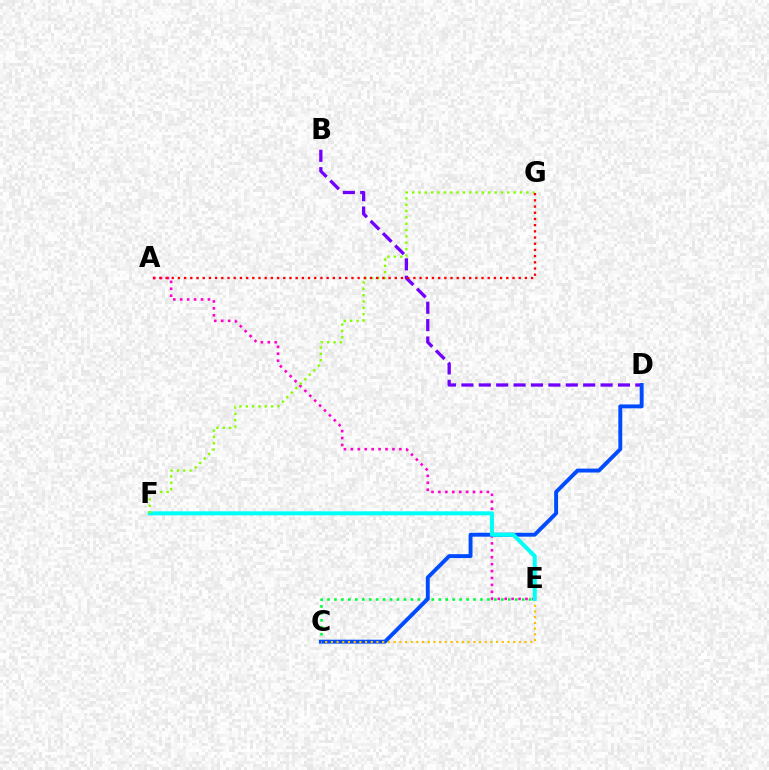{('A', 'E'): [{'color': '#ff00cf', 'line_style': 'dotted', 'thickness': 1.88}], ('B', 'D'): [{'color': '#7200ff', 'line_style': 'dashed', 'thickness': 2.36}], ('C', 'E'): [{'color': '#00ff39', 'line_style': 'dotted', 'thickness': 1.89}, {'color': '#ffbd00', 'line_style': 'dotted', 'thickness': 1.55}], ('C', 'D'): [{'color': '#004bff', 'line_style': 'solid', 'thickness': 2.81}], ('E', 'F'): [{'color': '#00fff6', 'line_style': 'solid', 'thickness': 2.9}], ('F', 'G'): [{'color': '#84ff00', 'line_style': 'dotted', 'thickness': 1.72}], ('A', 'G'): [{'color': '#ff0000', 'line_style': 'dotted', 'thickness': 1.68}]}